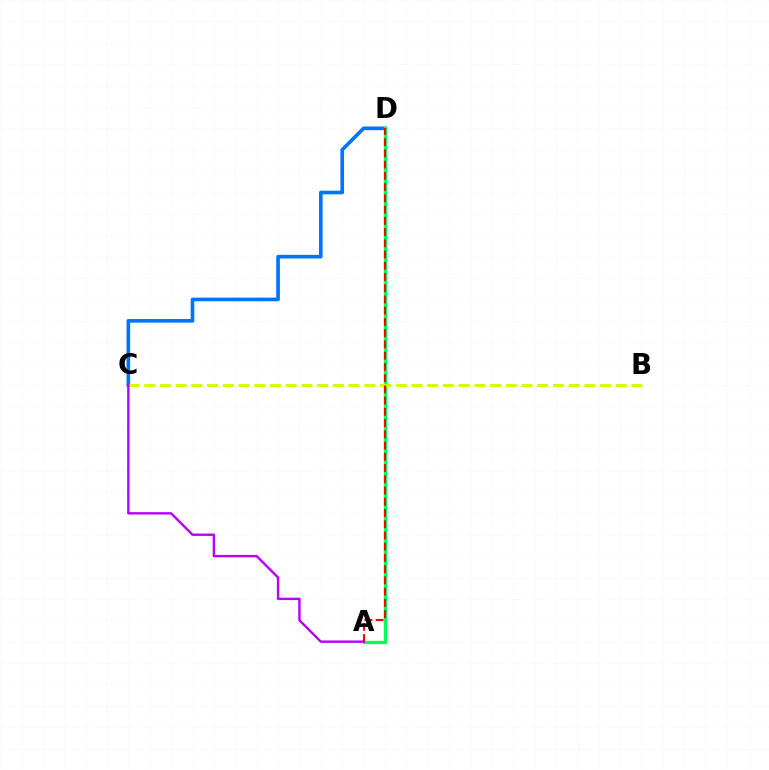{('C', 'D'): [{'color': '#0074ff', 'line_style': 'solid', 'thickness': 2.62}], ('A', 'D'): [{'color': '#00ff5c', 'line_style': 'solid', 'thickness': 2.37}, {'color': '#ff0000', 'line_style': 'dashed', 'thickness': 1.53}], ('B', 'C'): [{'color': '#d1ff00', 'line_style': 'dashed', 'thickness': 2.14}], ('A', 'C'): [{'color': '#b900ff', 'line_style': 'solid', 'thickness': 1.74}]}